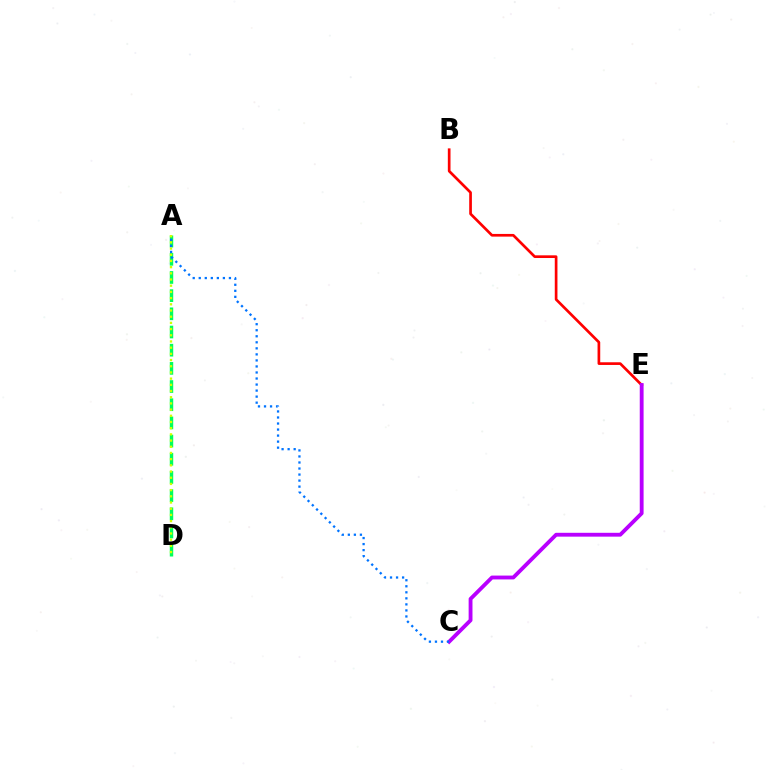{('A', 'D'): [{'color': '#00ff5c', 'line_style': 'dashed', 'thickness': 2.47}, {'color': '#d1ff00', 'line_style': 'dotted', 'thickness': 1.68}], ('B', 'E'): [{'color': '#ff0000', 'line_style': 'solid', 'thickness': 1.93}], ('C', 'E'): [{'color': '#b900ff', 'line_style': 'solid', 'thickness': 2.77}], ('A', 'C'): [{'color': '#0074ff', 'line_style': 'dotted', 'thickness': 1.64}]}